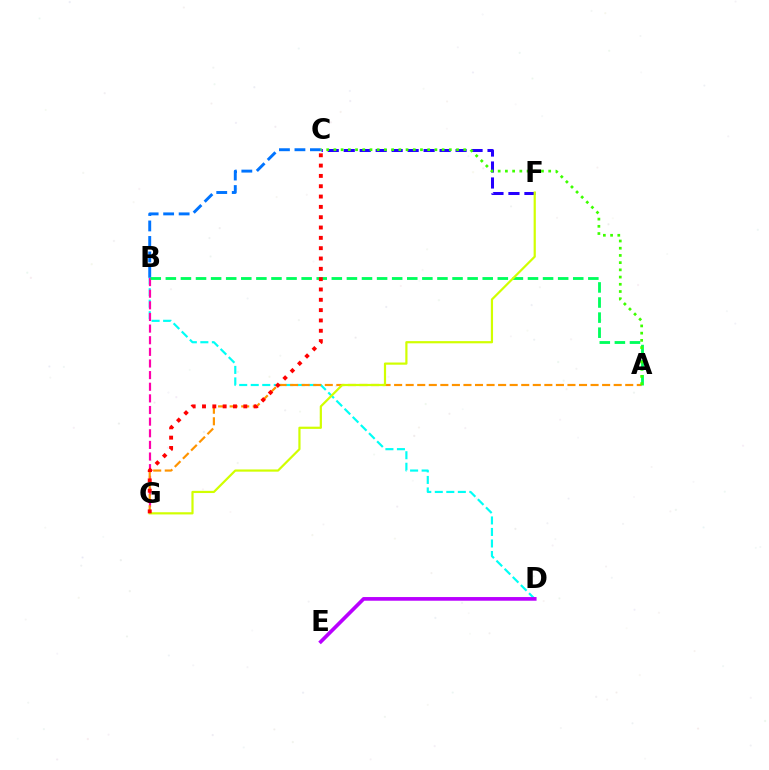{('B', 'C'): [{'color': '#0074ff', 'line_style': 'dashed', 'thickness': 2.1}], ('B', 'D'): [{'color': '#00fff6', 'line_style': 'dashed', 'thickness': 1.56}], ('B', 'G'): [{'color': '#ff00ac', 'line_style': 'dashed', 'thickness': 1.58}], ('A', 'G'): [{'color': '#ff9400', 'line_style': 'dashed', 'thickness': 1.57}], ('D', 'E'): [{'color': '#b900ff', 'line_style': 'solid', 'thickness': 2.65}], ('A', 'B'): [{'color': '#00ff5c', 'line_style': 'dashed', 'thickness': 2.05}], ('C', 'F'): [{'color': '#2500ff', 'line_style': 'dashed', 'thickness': 2.17}], ('F', 'G'): [{'color': '#d1ff00', 'line_style': 'solid', 'thickness': 1.58}], ('C', 'G'): [{'color': '#ff0000', 'line_style': 'dotted', 'thickness': 2.81}], ('A', 'C'): [{'color': '#3dff00', 'line_style': 'dotted', 'thickness': 1.96}]}